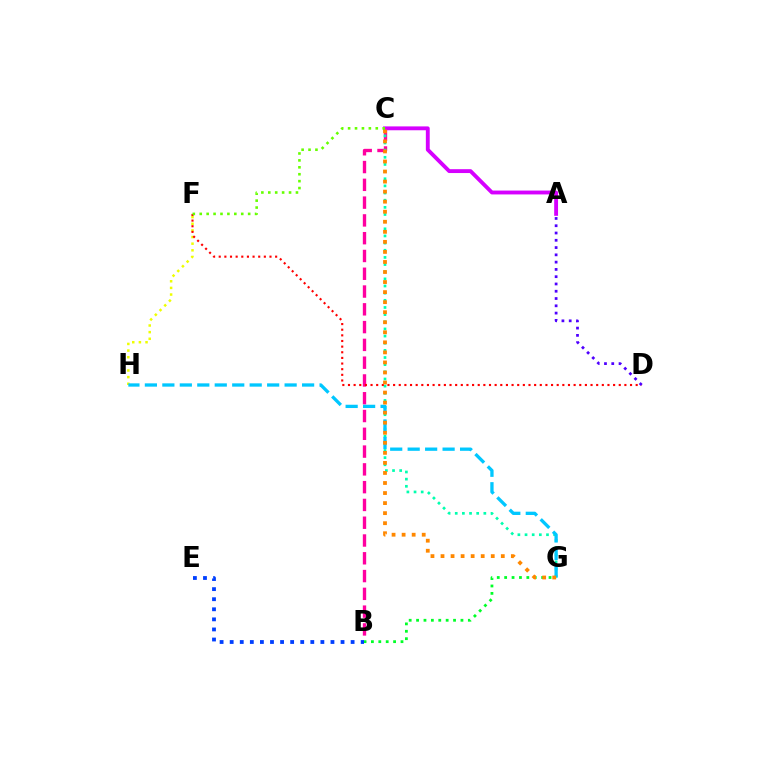{('B', 'C'): [{'color': '#ff00a0', 'line_style': 'dashed', 'thickness': 2.42}], ('F', 'H'): [{'color': '#eeff00', 'line_style': 'dotted', 'thickness': 1.8}], ('C', 'G'): [{'color': '#00ffaf', 'line_style': 'dotted', 'thickness': 1.94}, {'color': '#ff8800', 'line_style': 'dotted', 'thickness': 2.73}], ('D', 'F'): [{'color': '#ff0000', 'line_style': 'dotted', 'thickness': 1.53}], ('G', 'H'): [{'color': '#00c7ff', 'line_style': 'dashed', 'thickness': 2.37}], ('B', 'G'): [{'color': '#00ff27', 'line_style': 'dotted', 'thickness': 2.01}], ('A', 'D'): [{'color': '#4f00ff', 'line_style': 'dotted', 'thickness': 1.98}], ('A', 'C'): [{'color': '#d600ff', 'line_style': 'solid', 'thickness': 2.78}], ('B', 'E'): [{'color': '#003fff', 'line_style': 'dotted', 'thickness': 2.74}], ('C', 'F'): [{'color': '#66ff00', 'line_style': 'dotted', 'thickness': 1.88}]}